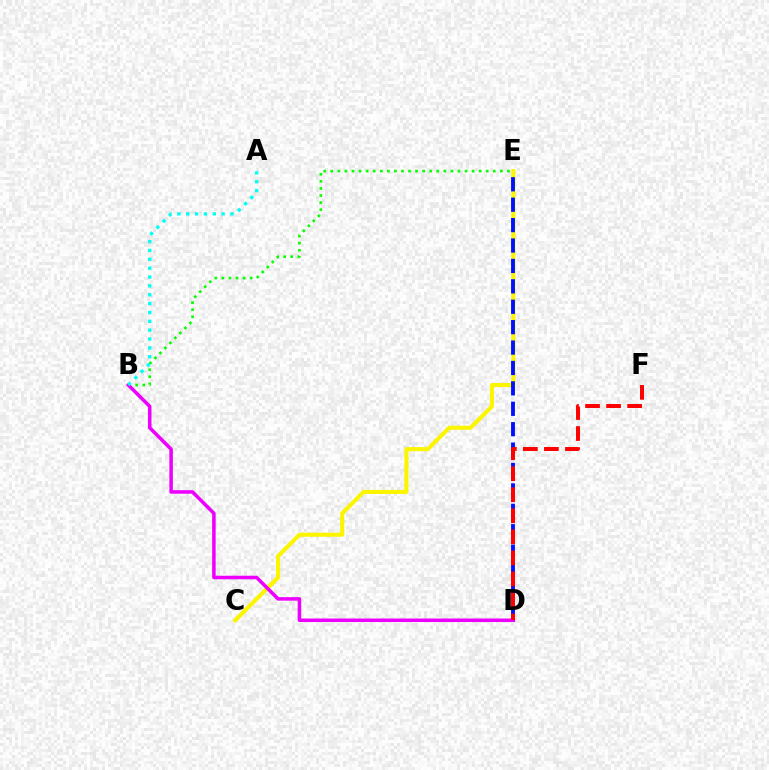{('B', 'E'): [{'color': '#08ff00', 'line_style': 'dotted', 'thickness': 1.92}], ('C', 'E'): [{'color': '#fcf500', 'line_style': 'solid', 'thickness': 2.93}], ('B', 'D'): [{'color': '#ee00ff', 'line_style': 'solid', 'thickness': 2.54}], ('D', 'E'): [{'color': '#0010ff', 'line_style': 'dashed', 'thickness': 2.77}], ('A', 'B'): [{'color': '#00fff6', 'line_style': 'dotted', 'thickness': 2.41}], ('D', 'F'): [{'color': '#ff0000', 'line_style': 'dashed', 'thickness': 2.86}]}